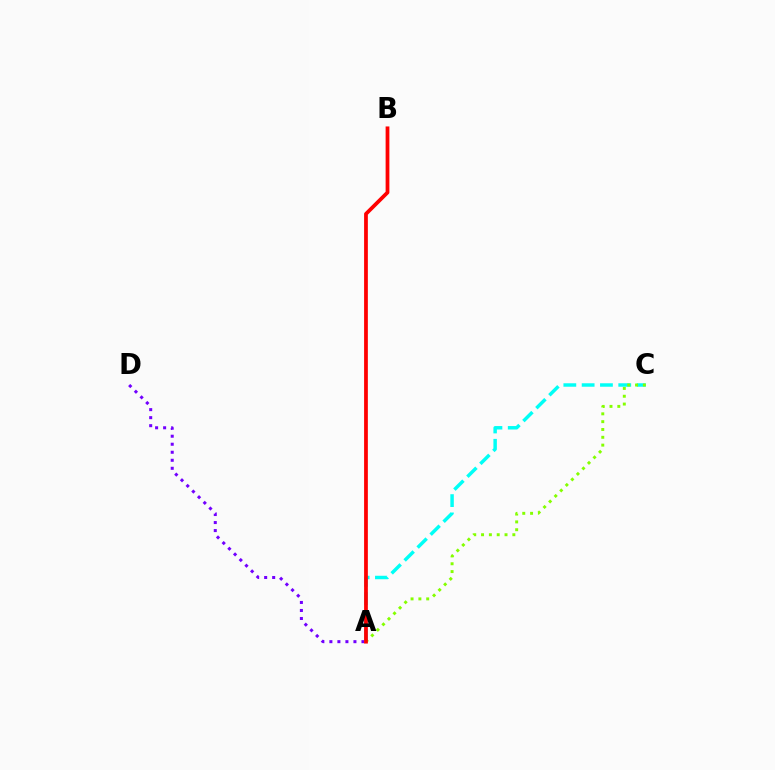{('A', 'D'): [{'color': '#7200ff', 'line_style': 'dotted', 'thickness': 2.18}], ('A', 'C'): [{'color': '#00fff6', 'line_style': 'dashed', 'thickness': 2.49}, {'color': '#84ff00', 'line_style': 'dotted', 'thickness': 2.13}], ('A', 'B'): [{'color': '#ff0000', 'line_style': 'solid', 'thickness': 2.7}]}